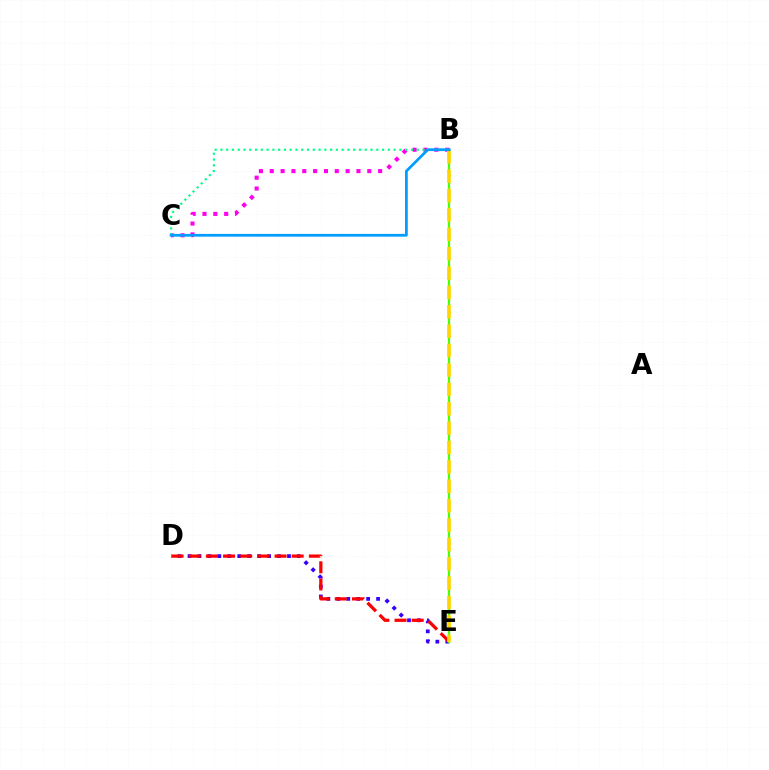{('B', 'C'): [{'color': '#ff00ed', 'line_style': 'dotted', 'thickness': 2.94}, {'color': '#00ff86', 'line_style': 'dotted', 'thickness': 1.57}, {'color': '#009eff', 'line_style': 'solid', 'thickness': 1.99}], ('D', 'E'): [{'color': '#3700ff', 'line_style': 'dotted', 'thickness': 2.7}, {'color': '#ff0000', 'line_style': 'dashed', 'thickness': 2.33}], ('B', 'E'): [{'color': '#4fff00', 'line_style': 'solid', 'thickness': 1.62}, {'color': '#ffd500', 'line_style': 'dashed', 'thickness': 2.63}]}